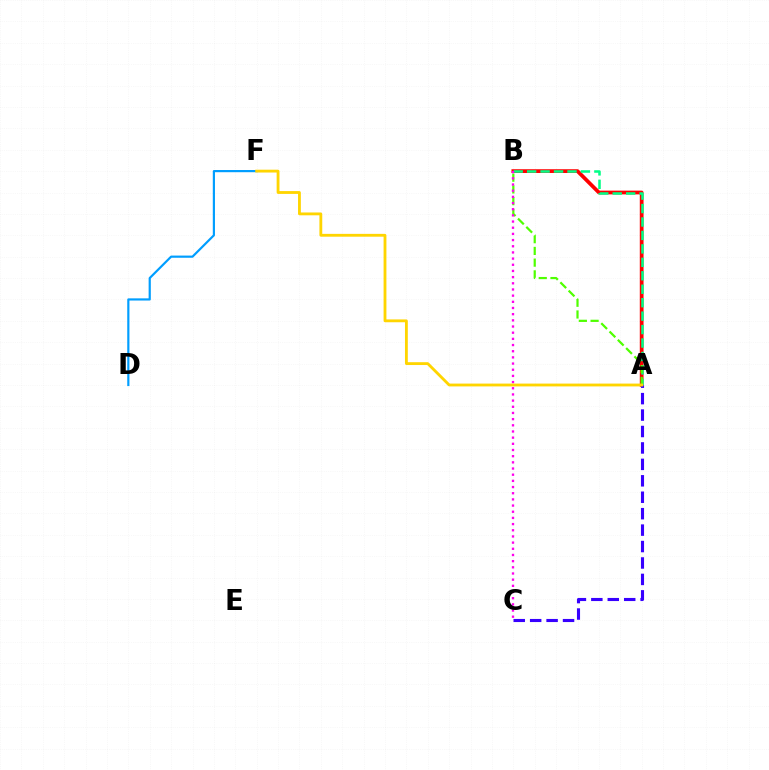{('A', 'B'): [{'color': '#ff0000', 'line_style': 'solid', 'thickness': 2.7}, {'color': '#00ff86', 'line_style': 'dashed', 'thickness': 1.83}, {'color': '#4fff00', 'line_style': 'dashed', 'thickness': 1.59}], ('A', 'C'): [{'color': '#3700ff', 'line_style': 'dashed', 'thickness': 2.23}], ('D', 'F'): [{'color': '#009eff', 'line_style': 'solid', 'thickness': 1.57}], ('B', 'C'): [{'color': '#ff00ed', 'line_style': 'dotted', 'thickness': 1.68}], ('A', 'F'): [{'color': '#ffd500', 'line_style': 'solid', 'thickness': 2.04}]}